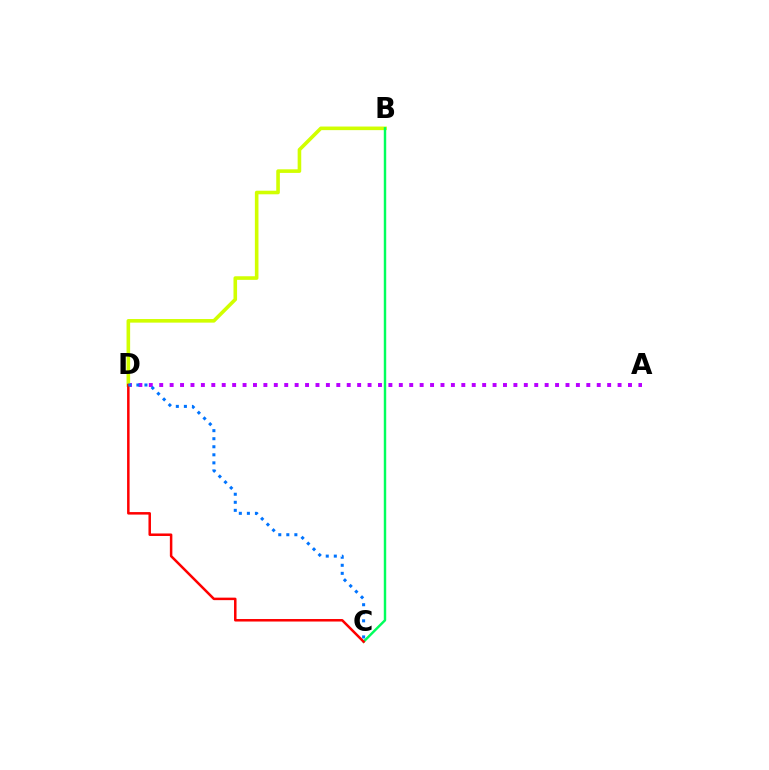{('A', 'D'): [{'color': '#b900ff', 'line_style': 'dotted', 'thickness': 2.83}], ('B', 'D'): [{'color': '#d1ff00', 'line_style': 'solid', 'thickness': 2.59}], ('B', 'C'): [{'color': '#00ff5c', 'line_style': 'solid', 'thickness': 1.75}], ('C', 'D'): [{'color': '#ff0000', 'line_style': 'solid', 'thickness': 1.8}, {'color': '#0074ff', 'line_style': 'dotted', 'thickness': 2.19}]}